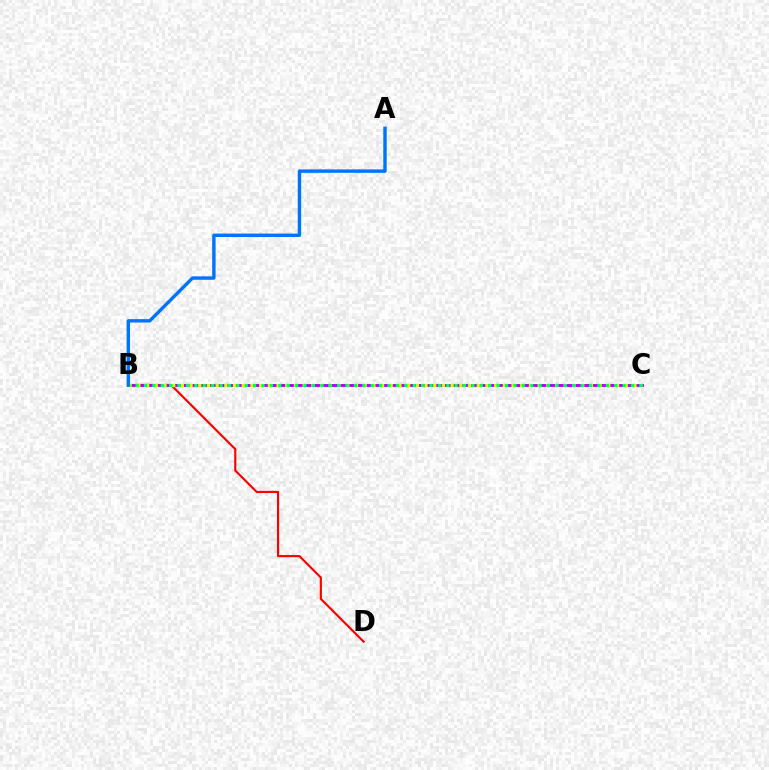{('B', 'D'): [{'color': '#ff0000', 'line_style': 'solid', 'thickness': 1.55}], ('B', 'C'): [{'color': '#b900ff', 'line_style': 'solid', 'thickness': 2.11}, {'color': '#d1ff00', 'line_style': 'dotted', 'thickness': 2.36}, {'color': '#00ff5c', 'line_style': 'dotted', 'thickness': 2.28}], ('A', 'B'): [{'color': '#0074ff', 'line_style': 'solid', 'thickness': 2.46}]}